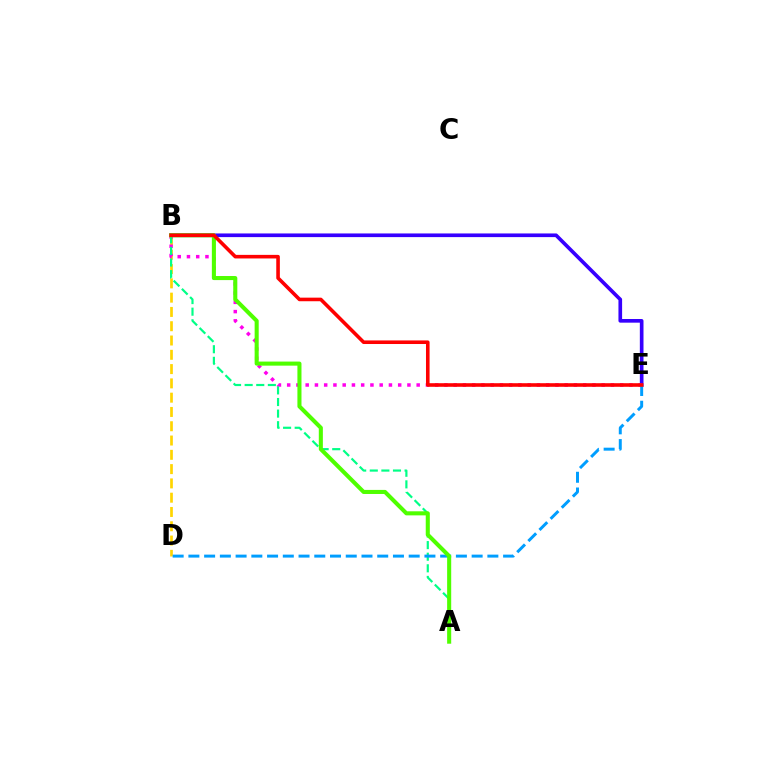{('B', 'E'): [{'color': '#3700ff', 'line_style': 'solid', 'thickness': 2.64}, {'color': '#ff00ed', 'line_style': 'dotted', 'thickness': 2.51}, {'color': '#ff0000', 'line_style': 'solid', 'thickness': 2.59}], ('B', 'D'): [{'color': '#ffd500', 'line_style': 'dashed', 'thickness': 1.94}], ('A', 'B'): [{'color': '#00ff86', 'line_style': 'dashed', 'thickness': 1.58}, {'color': '#4fff00', 'line_style': 'solid', 'thickness': 2.93}], ('D', 'E'): [{'color': '#009eff', 'line_style': 'dashed', 'thickness': 2.14}]}